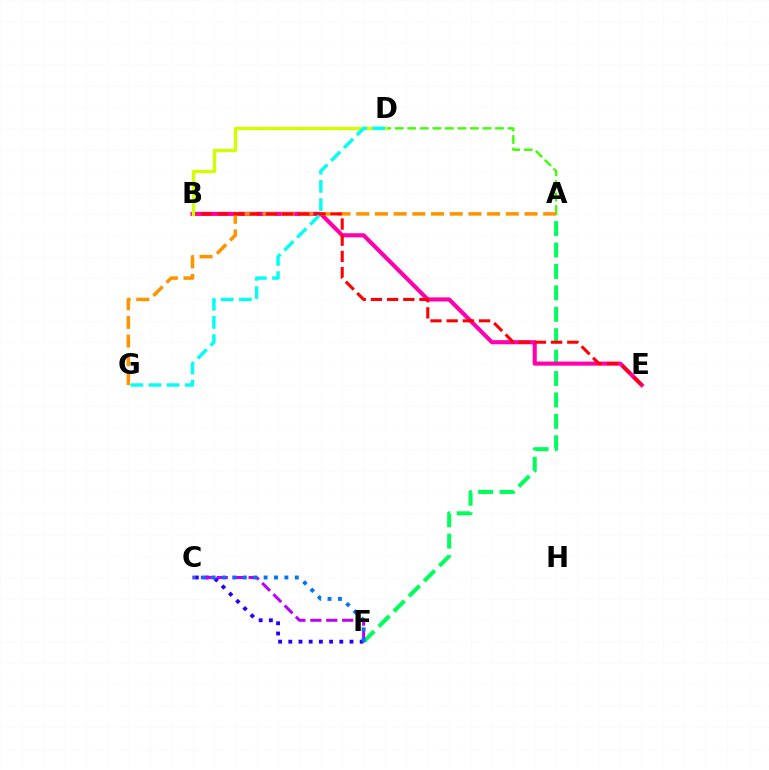{('A', 'F'): [{'color': '#00ff5c', 'line_style': 'dashed', 'thickness': 2.91}], ('C', 'F'): [{'color': '#2500ff', 'line_style': 'dotted', 'thickness': 2.77}, {'color': '#b900ff', 'line_style': 'dashed', 'thickness': 2.16}, {'color': '#0074ff', 'line_style': 'dotted', 'thickness': 2.82}], ('A', 'D'): [{'color': '#3dff00', 'line_style': 'dashed', 'thickness': 1.7}], ('B', 'E'): [{'color': '#ff00ac', 'line_style': 'solid', 'thickness': 2.96}, {'color': '#ff0000', 'line_style': 'dashed', 'thickness': 2.2}], ('A', 'G'): [{'color': '#ff9400', 'line_style': 'dashed', 'thickness': 2.54}], ('B', 'D'): [{'color': '#d1ff00', 'line_style': 'solid', 'thickness': 2.4}], ('D', 'G'): [{'color': '#00fff6', 'line_style': 'dashed', 'thickness': 2.47}]}